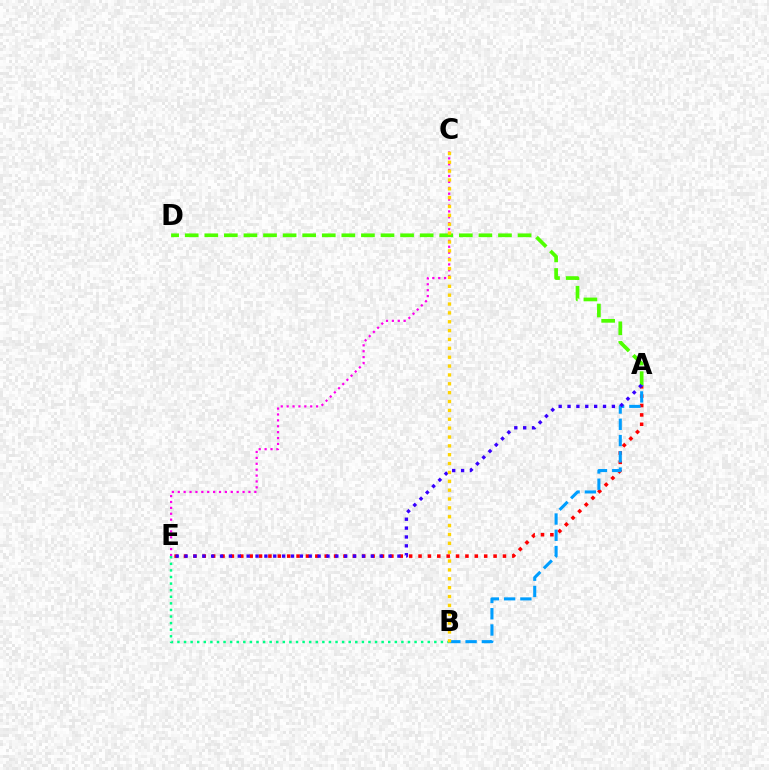{('C', 'E'): [{'color': '#ff00ed', 'line_style': 'dotted', 'thickness': 1.6}], ('A', 'E'): [{'color': '#ff0000', 'line_style': 'dotted', 'thickness': 2.55}, {'color': '#3700ff', 'line_style': 'dotted', 'thickness': 2.41}], ('A', 'B'): [{'color': '#009eff', 'line_style': 'dashed', 'thickness': 2.21}], ('A', 'D'): [{'color': '#4fff00', 'line_style': 'dashed', 'thickness': 2.66}], ('B', 'E'): [{'color': '#00ff86', 'line_style': 'dotted', 'thickness': 1.79}], ('B', 'C'): [{'color': '#ffd500', 'line_style': 'dotted', 'thickness': 2.41}]}